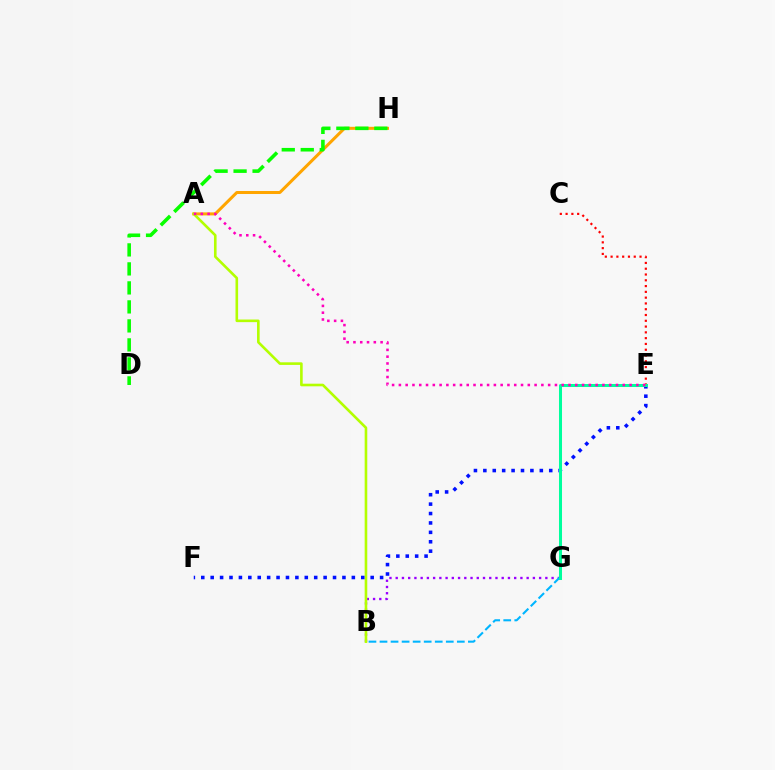{('A', 'H'): [{'color': '#ffa500', 'line_style': 'solid', 'thickness': 2.18}], ('C', 'E'): [{'color': '#ff0000', 'line_style': 'dotted', 'thickness': 1.57}], ('B', 'G'): [{'color': '#9b00ff', 'line_style': 'dotted', 'thickness': 1.69}, {'color': '#00b5ff', 'line_style': 'dashed', 'thickness': 1.5}], ('A', 'B'): [{'color': '#b3ff00', 'line_style': 'solid', 'thickness': 1.88}], ('E', 'F'): [{'color': '#0010ff', 'line_style': 'dotted', 'thickness': 2.56}], ('D', 'H'): [{'color': '#08ff00', 'line_style': 'dashed', 'thickness': 2.58}], ('E', 'G'): [{'color': '#00ff9d', 'line_style': 'solid', 'thickness': 2.17}], ('A', 'E'): [{'color': '#ff00bd', 'line_style': 'dotted', 'thickness': 1.84}]}